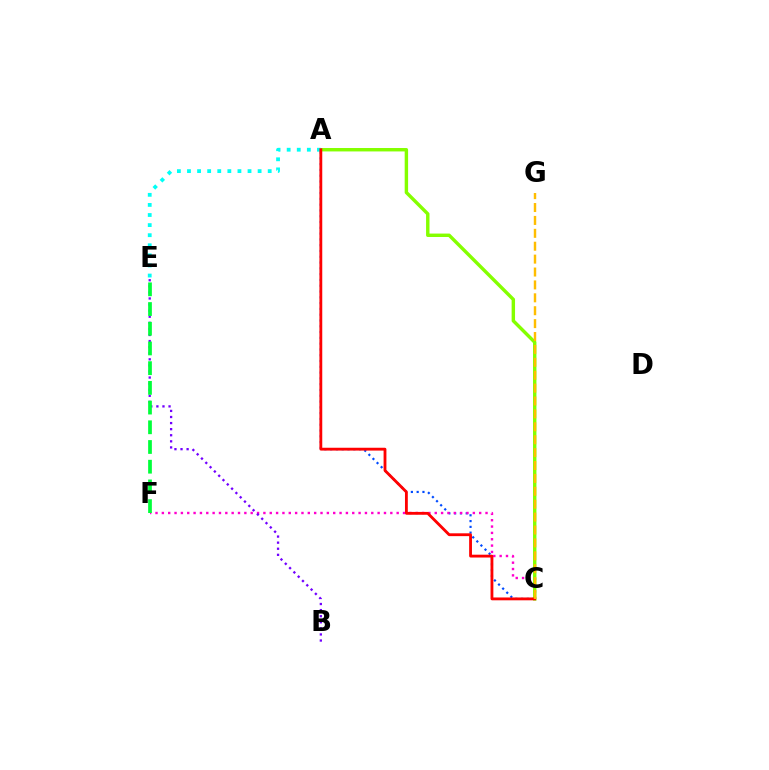{('A', 'C'): [{'color': '#004bff', 'line_style': 'dotted', 'thickness': 1.57}, {'color': '#84ff00', 'line_style': 'solid', 'thickness': 2.46}, {'color': '#ff0000', 'line_style': 'solid', 'thickness': 2.04}], ('C', 'F'): [{'color': '#ff00cf', 'line_style': 'dotted', 'thickness': 1.72}], ('A', 'E'): [{'color': '#00fff6', 'line_style': 'dotted', 'thickness': 2.74}], ('C', 'G'): [{'color': '#ffbd00', 'line_style': 'dashed', 'thickness': 1.75}], ('B', 'E'): [{'color': '#7200ff', 'line_style': 'dotted', 'thickness': 1.65}], ('E', 'F'): [{'color': '#00ff39', 'line_style': 'dashed', 'thickness': 2.68}]}